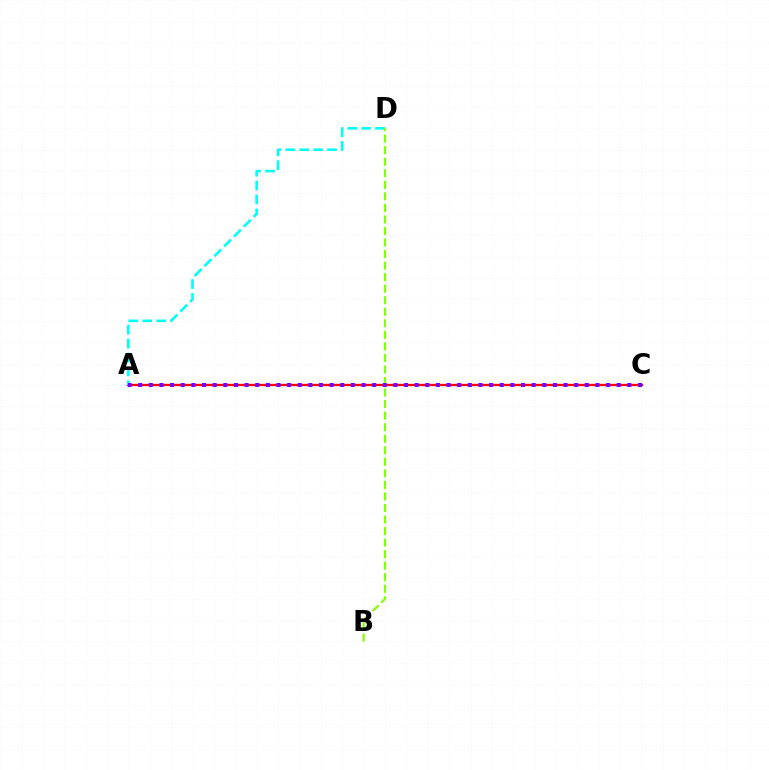{('A', 'C'): [{'color': '#ff0000', 'line_style': 'solid', 'thickness': 1.66}, {'color': '#7200ff', 'line_style': 'dotted', 'thickness': 2.89}], ('A', 'D'): [{'color': '#00fff6', 'line_style': 'dashed', 'thickness': 1.89}], ('B', 'D'): [{'color': '#84ff00', 'line_style': 'dashed', 'thickness': 1.57}]}